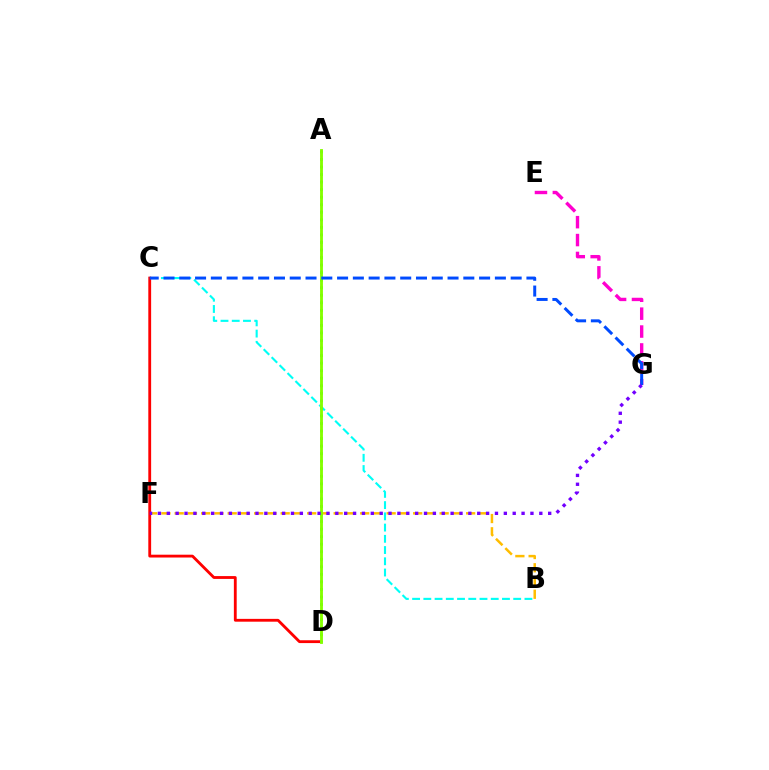{('B', 'F'): [{'color': '#ffbd00', 'line_style': 'dashed', 'thickness': 1.8}], ('E', 'G'): [{'color': '#ff00cf', 'line_style': 'dashed', 'thickness': 2.43}], ('B', 'C'): [{'color': '#00fff6', 'line_style': 'dashed', 'thickness': 1.53}], ('C', 'D'): [{'color': '#ff0000', 'line_style': 'solid', 'thickness': 2.03}], ('A', 'D'): [{'color': '#00ff39', 'line_style': 'dotted', 'thickness': 2.05}, {'color': '#84ff00', 'line_style': 'solid', 'thickness': 2.05}], ('C', 'G'): [{'color': '#004bff', 'line_style': 'dashed', 'thickness': 2.14}], ('F', 'G'): [{'color': '#7200ff', 'line_style': 'dotted', 'thickness': 2.41}]}